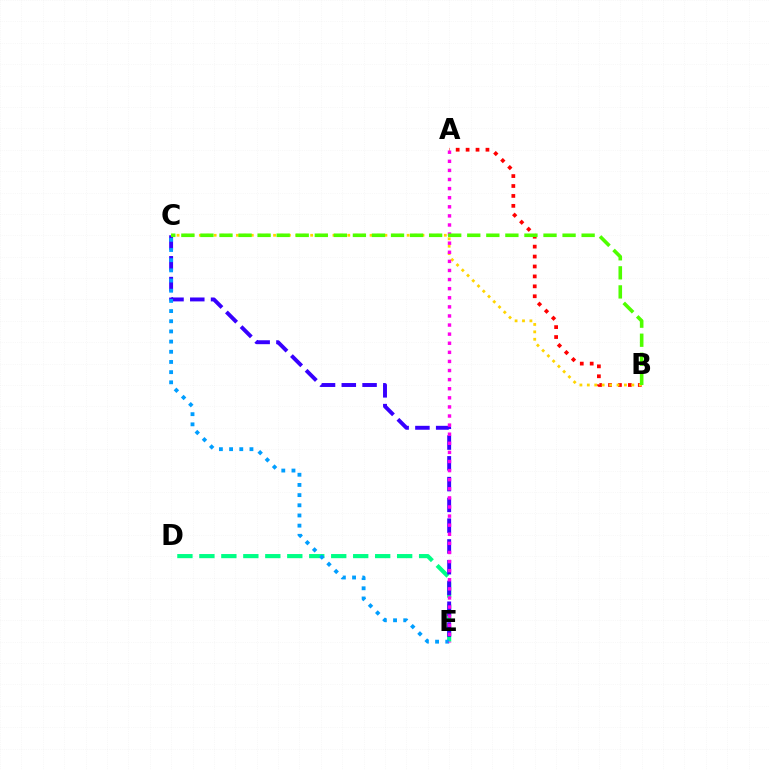{('D', 'E'): [{'color': '#00ff86', 'line_style': 'dashed', 'thickness': 2.99}], ('C', 'E'): [{'color': '#3700ff', 'line_style': 'dashed', 'thickness': 2.82}, {'color': '#009eff', 'line_style': 'dotted', 'thickness': 2.77}], ('A', 'B'): [{'color': '#ff0000', 'line_style': 'dotted', 'thickness': 2.7}], ('B', 'C'): [{'color': '#ffd500', 'line_style': 'dotted', 'thickness': 2.02}, {'color': '#4fff00', 'line_style': 'dashed', 'thickness': 2.59}], ('A', 'E'): [{'color': '#ff00ed', 'line_style': 'dotted', 'thickness': 2.47}]}